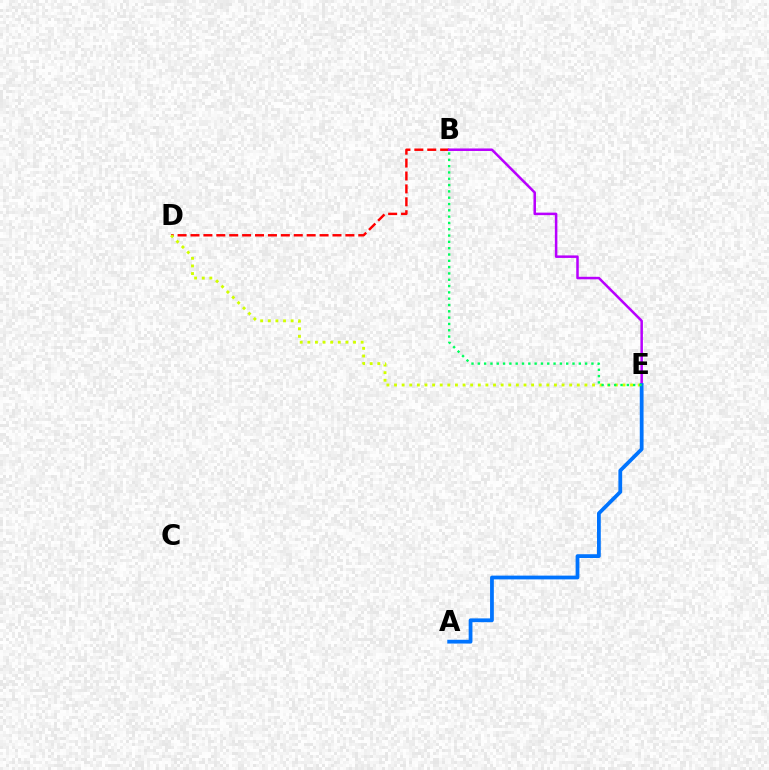{('B', 'D'): [{'color': '#ff0000', 'line_style': 'dashed', 'thickness': 1.75}], ('D', 'E'): [{'color': '#d1ff00', 'line_style': 'dotted', 'thickness': 2.07}], ('B', 'E'): [{'color': '#b900ff', 'line_style': 'solid', 'thickness': 1.81}, {'color': '#00ff5c', 'line_style': 'dotted', 'thickness': 1.71}], ('A', 'E'): [{'color': '#0074ff', 'line_style': 'solid', 'thickness': 2.72}]}